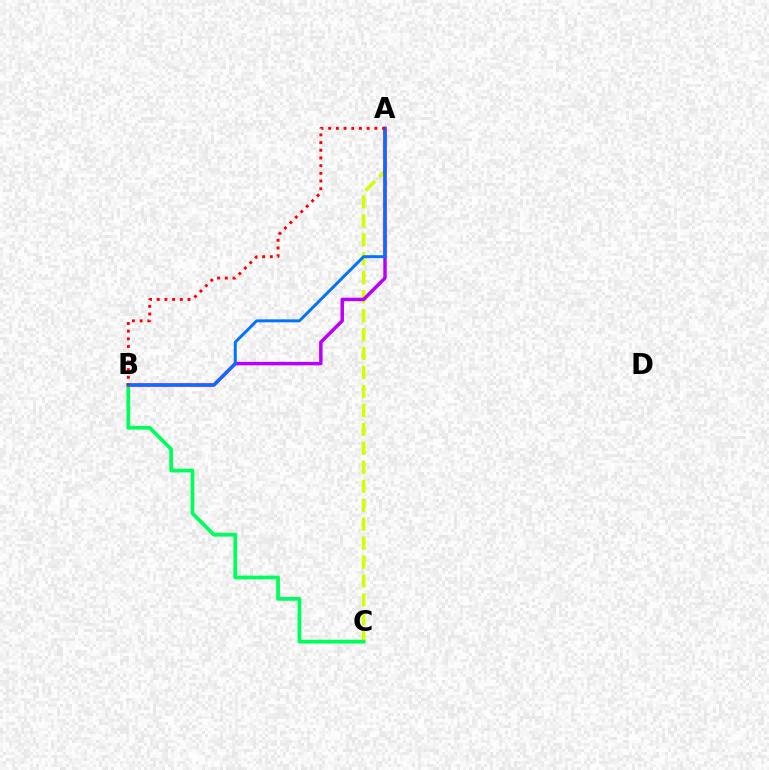{('A', 'C'): [{'color': '#d1ff00', 'line_style': 'dashed', 'thickness': 2.58}], ('B', 'C'): [{'color': '#00ff5c', 'line_style': 'solid', 'thickness': 2.7}], ('A', 'B'): [{'color': '#b900ff', 'line_style': 'solid', 'thickness': 2.5}, {'color': '#0074ff', 'line_style': 'solid', 'thickness': 2.14}, {'color': '#ff0000', 'line_style': 'dotted', 'thickness': 2.09}]}